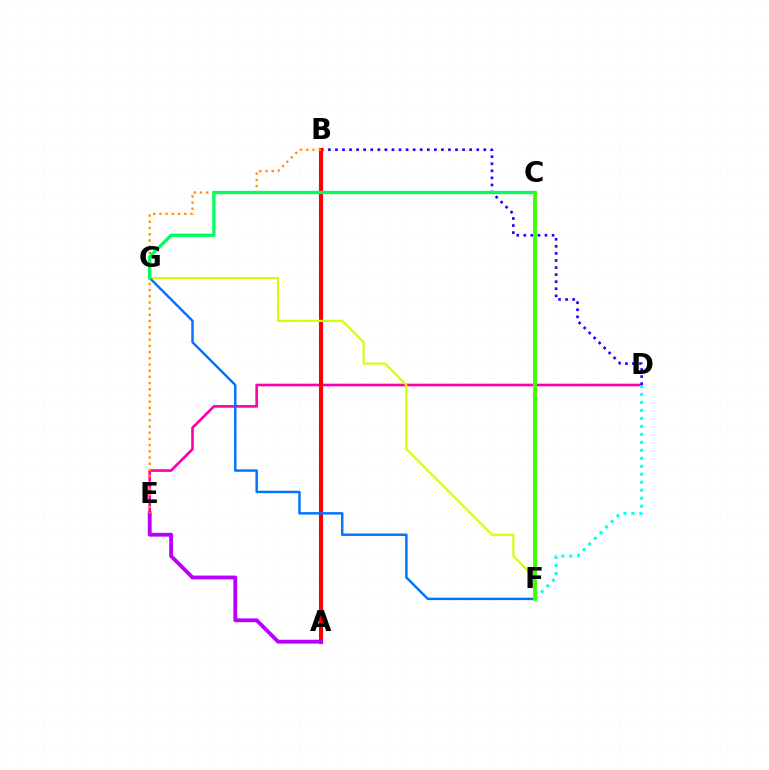{('D', 'E'): [{'color': '#ff00ac', 'line_style': 'solid', 'thickness': 1.92}], ('B', 'D'): [{'color': '#2500ff', 'line_style': 'dotted', 'thickness': 1.92}], ('A', 'B'): [{'color': '#ff0000', 'line_style': 'solid', 'thickness': 2.96}], ('A', 'E'): [{'color': '#b900ff', 'line_style': 'solid', 'thickness': 2.76}], ('F', 'G'): [{'color': '#d1ff00', 'line_style': 'solid', 'thickness': 1.51}, {'color': '#0074ff', 'line_style': 'solid', 'thickness': 1.76}], ('B', 'E'): [{'color': '#ff9400', 'line_style': 'dotted', 'thickness': 1.69}], ('D', 'F'): [{'color': '#00fff6', 'line_style': 'dotted', 'thickness': 2.17}], ('C', 'G'): [{'color': '#00ff5c', 'line_style': 'solid', 'thickness': 2.38}], ('C', 'F'): [{'color': '#3dff00', 'line_style': 'solid', 'thickness': 2.76}]}